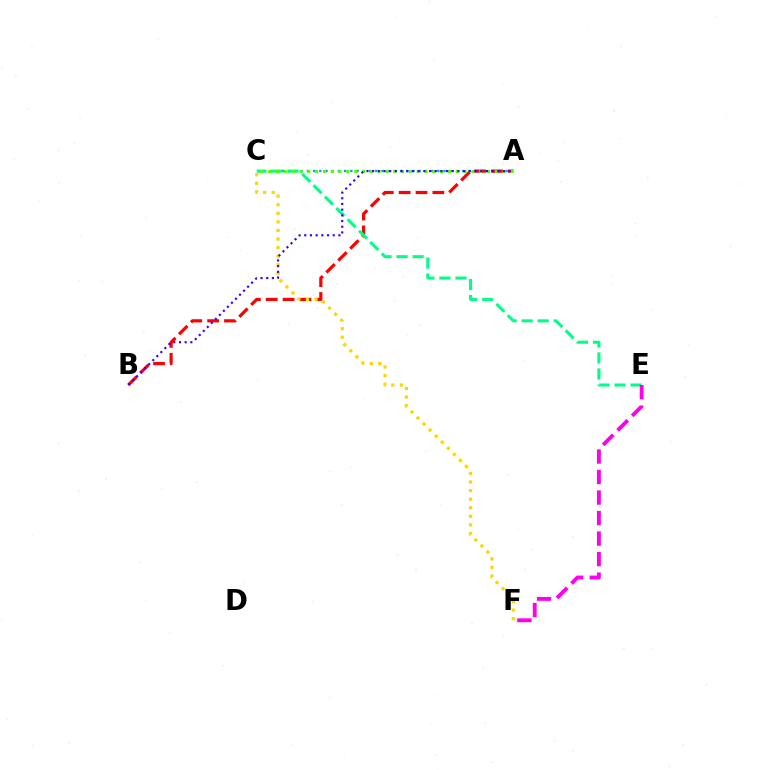{('A', 'C'): [{'color': '#009eff', 'line_style': 'dotted', 'thickness': 1.69}, {'color': '#4fff00', 'line_style': 'dotted', 'thickness': 2.12}], ('A', 'B'): [{'color': '#ff0000', 'line_style': 'dashed', 'thickness': 2.29}, {'color': '#3700ff', 'line_style': 'dotted', 'thickness': 1.55}], ('C', 'E'): [{'color': '#00ff86', 'line_style': 'dashed', 'thickness': 2.18}], ('C', 'F'): [{'color': '#ffd500', 'line_style': 'dotted', 'thickness': 2.33}], ('E', 'F'): [{'color': '#ff00ed', 'line_style': 'dashed', 'thickness': 2.79}]}